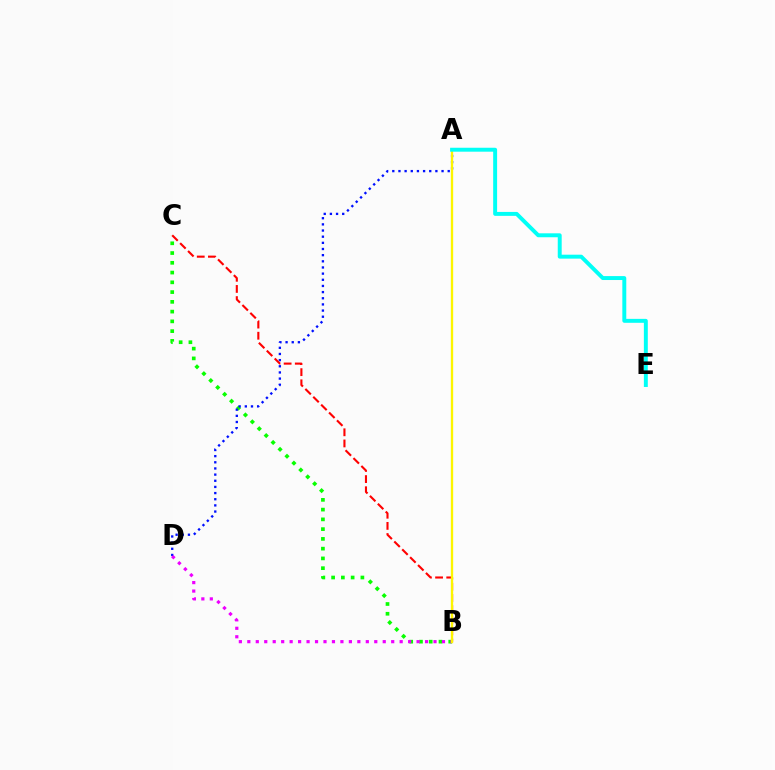{('B', 'C'): [{'color': '#08ff00', 'line_style': 'dotted', 'thickness': 2.65}, {'color': '#ff0000', 'line_style': 'dashed', 'thickness': 1.51}], ('A', 'D'): [{'color': '#0010ff', 'line_style': 'dotted', 'thickness': 1.67}], ('B', 'D'): [{'color': '#ee00ff', 'line_style': 'dotted', 'thickness': 2.3}], ('A', 'B'): [{'color': '#fcf500', 'line_style': 'solid', 'thickness': 1.68}], ('A', 'E'): [{'color': '#00fff6', 'line_style': 'solid', 'thickness': 2.83}]}